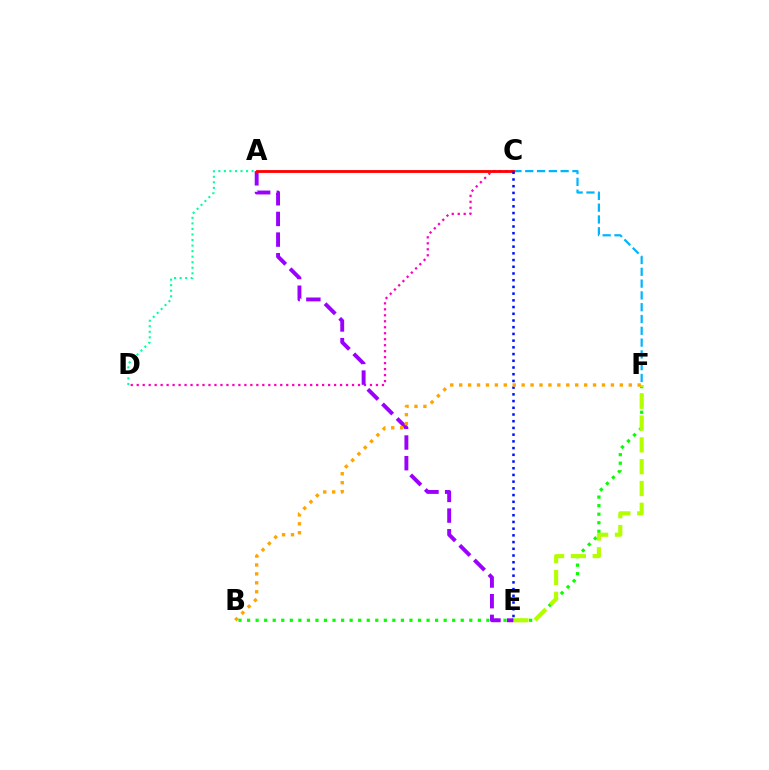{('A', 'D'): [{'color': '#00ff9d', 'line_style': 'dotted', 'thickness': 1.51}], ('B', 'F'): [{'color': '#08ff00', 'line_style': 'dotted', 'thickness': 2.32}, {'color': '#ffa500', 'line_style': 'dotted', 'thickness': 2.43}], ('C', 'D'): [{'color': '#ff00bd', 'line_style': 'dotted', 'thickness': 1.62}], ('C', 'F'): [{'color': '#00b5ff', 'line_style': 'dashed', 'thickness': 1.6}], ('E', 'F'): [{'color': '#b3ff00', 'line_style': 'dashed', 'thickness': 2.96}], ('A', 'E'): [{'color': '#9b00ff', 'line_style': 'dashed', 'thickness': 2.81}], ('A', 'C'): [{'color': '#ff0000', 'line_style': 'solid', 'thickness': 2.03}], ('C', 'E'): [{'color': '#0010ff', 'line_style': 'dotted', 'thickness': 1.82}]}